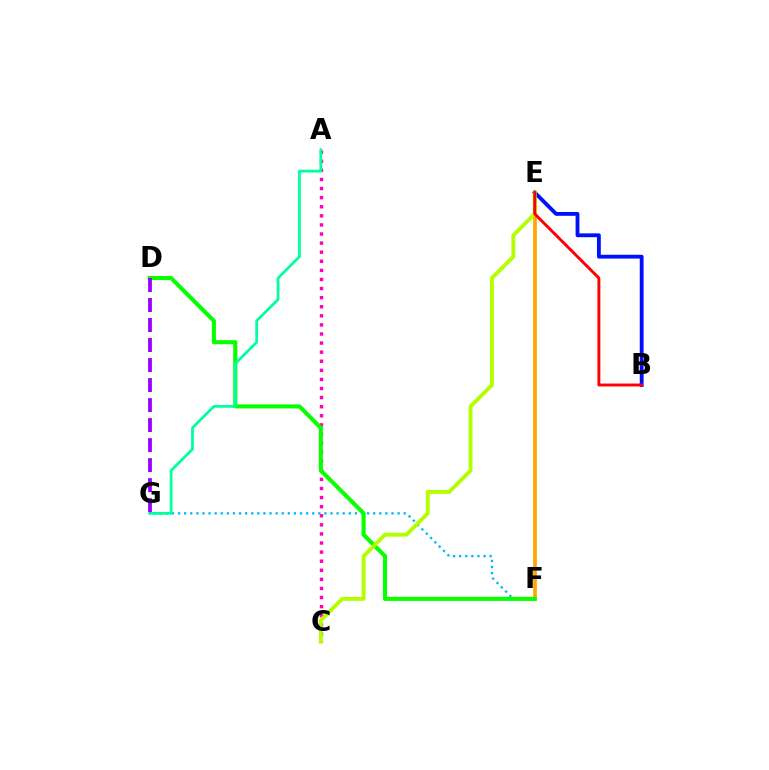{('E', 'F'): [{'color': '#ffa500', 'line_style': 'solid', 'thickness': 2.67}], ('B', 'E'): [{'color': '#0010ff', 'line_style': 'solid', 'thickness': 2.76}, {'color': '#ff0000', 'line_style': 'solid', 'thickness': 2.1}], ('F', 'G'): [{'color': '#00b5ff', 'line_style': 'dotted', 'thickness': 1.66}], ('A', 'C'): [{'color': '#ff00bd', 'line_style': 'dotted', 'thickness': 2.47}], ('D', 'F'): [{'color': '#08ff00', 'line_style': 'solid', 'thickness': 2.94}], ('C', 'E'): [{'color': '#b3ff00', 'line_style': 'solid', 'thickness': 2.8}], ('A', 'G'): [{'color': '#00ff9d', 'line_style': 'solid', 'thickness': 1.98}], ('D', 'G'): [{'color': '#9b00ff', 'line_style': 'dashed', 'thickness': 2.72}]}